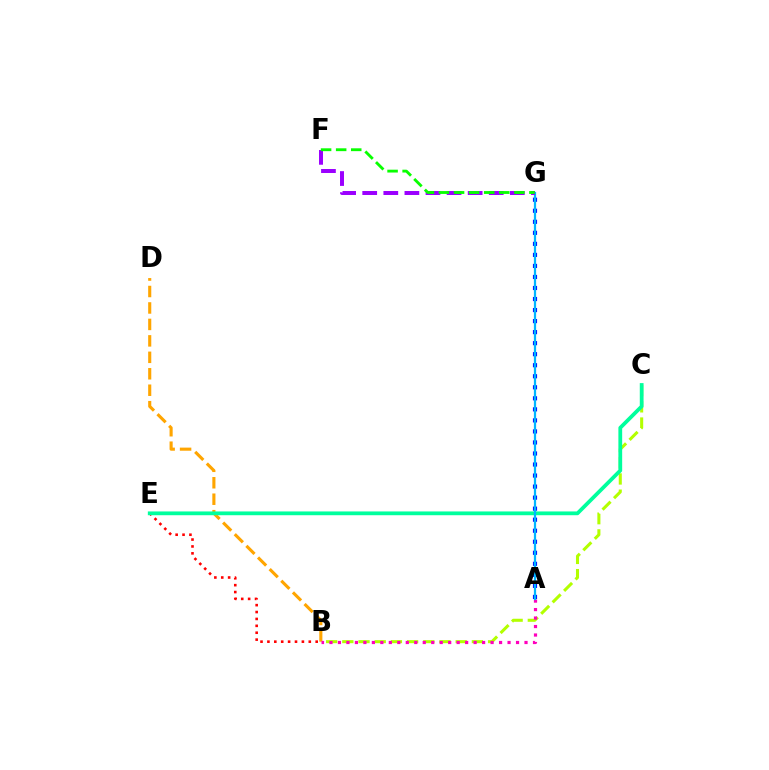{('B', 'C'): [{'color': '#b3ff00', 'line_style': 'dashed', 'thickness': 2.2}], ('A', 'G'): [{'color': '#0010ff', 'line_style': 'dotted', 'thickness': 3.0}, {'color': '#00b5ff', 'line_style': 'solid', 'thickness': 1.6}], ('B', 'D'): [{'color': '#ffa500', 'line_style': 'dashed', 'thickness': 2.24}], ('B', 'E'): [{'color': '#ff0000', 'line_style': 'dotted', 'thickness': 1.87}], ('A', 'B'): [{'color': '#ff00bd', 'line_style': 'dotted', 'thickness': 2.3}], ('C', 'E'): [{'color': '#00ff9d', 'line_style': 'solid', 'thickness': 2.72}], ('F', 'G'): [{'color': '#9b00ff', 'line_style': 'dashed', 'thickness': 2.86}, {'color': '#08ff00', 'line_style': 'dashed', 'thickness': 2.05}]}